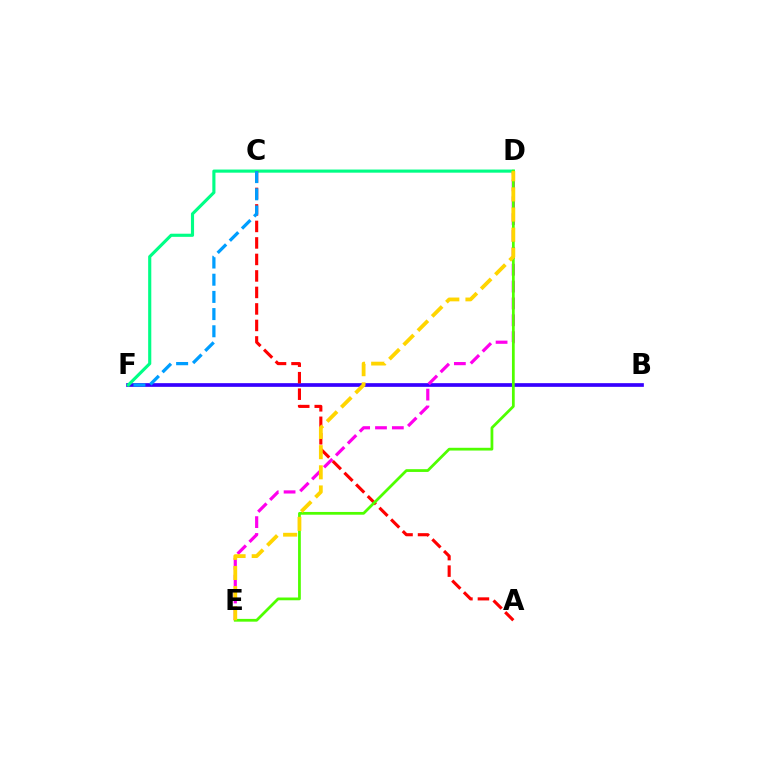{('B', 'F'): [{'color': '#3700ff', 'line_style': 'solid', 'thickness': 2.66}], ('D', 'E'): [{'color': '#ff00ed', 'line_style': 'dashed', 'thickness': 2.29}, {'color': '#4fff00', 'line_style': 'solid', 'thickness': 1.99}, {'color': '#ffd500', 'line_style': 'dashed', 'thickness': 2.74}], ('D', 'F'): [{'color': '#00ff86', 'line_style': 'solid', 'thickness': 2.25}], ('A', 'C'): [{'color': '#ff0000', 'line_style': 'dashed', 'thickness': 2.24}], ('C', 'F'): [{'color': '#009eff', 'line_style': 'dashed', 'thickness': 2.34}]}